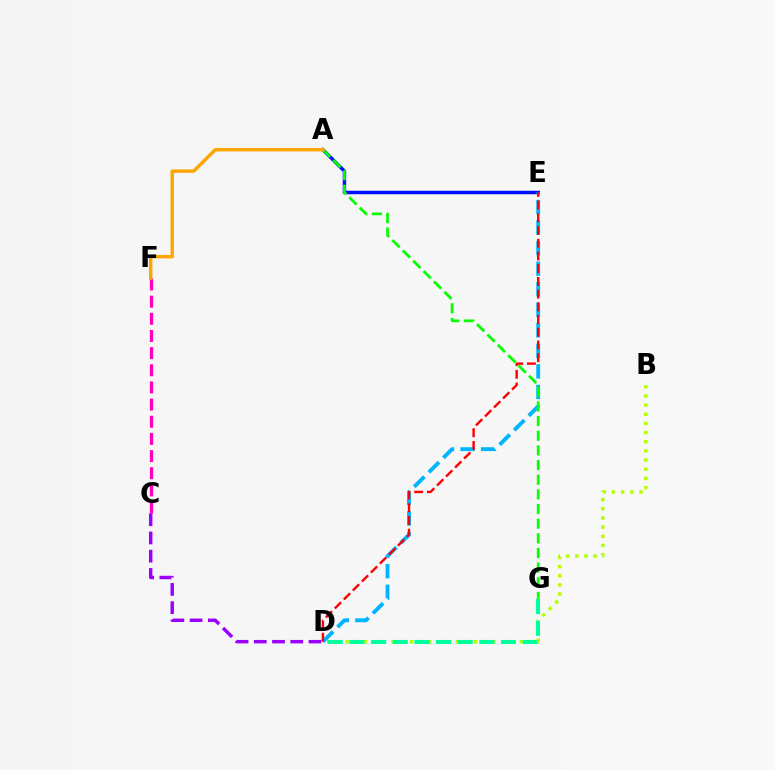{('A', 'E'): [{'color': '#0010ff', 'line_style': 'solid', 'thickness': 2.49}], ('B', 'D'): [{'color': '#b3ff00', 'line_style': 'dotted', 'thickness': 2.49}], ('D', 'E'): [{'color': '#00b5ff', 'line_style': 'dashed', 'thickness': 2.79}, {'color': '#ff0000', 'line_style': 'dashed', 'thickness': 1.73}], ('D', 'G'): [{'color': '#00ff9d', 'line_style': 'dashed', 'thickness': 2.94}], ('C', 'D'): [{'color': '#9b00ff', 'line_style': 'dashed', 'thickness': 2.48}], ('C', 'F'): [{'color': '#ff00bd', 'line_style': 'dashed', 'thickness': 2.33}], ('A', 'G'): [{'color': '#08ff00', 'line_style': 'dashed', 'thickness': 1.99}], ('A', 'F'): [{'color': '#ffa500', 'line_style': 'solid', 'thickness': 2.46}]}